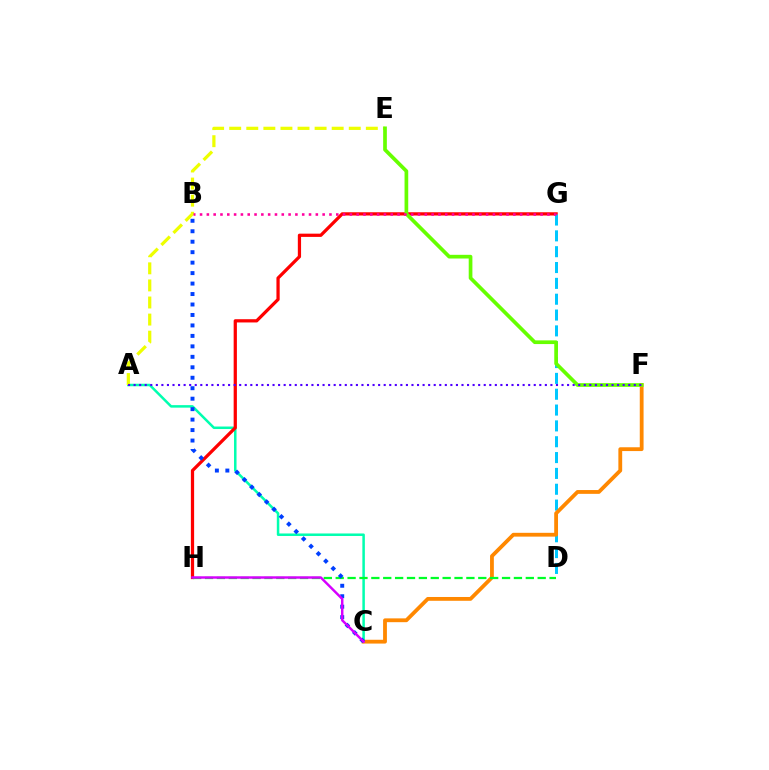{('A', 'C'): [{'color': '#00ffaf', 'line_style': 'solid', 'thickness': 1.8}], ('G', 'H'): [{'color': '#ff0000', 'line_style': 'solid', 'thickness': 2.34}], ('D', 'G'): [{'color': '#00c7ff', 'line_style': 'dashed', 'thickness': 2.15}], ('C', 'F'): [{'color': '#ff8800', 'line_style': 'solid', 'thickness': 2.74}], ('A', 'E'): [{'color': '#eeff00', 'line_style': 'dashed', 'thickness': 2.32}], ('E', 'F'): [{'color': '#66ff00', 'line_style': 'solid', 'thickness': 2.66}], ('B', 'G'): [{'color': '#ff00a0', 'line_style': 'dotted', 'thickness': 1.85}], ('D', 'H'): [{'color': '#00ff27', 'line_style': 'dashed', 'thickness': 1.61}], ('B', 'C'): [{'color': '#003fff', 'line_style': 'dotted', 'thickness': 2.84}], ('A', 'F'): [{'color': '#4f00ff', 'line_style': 'dotted', 'thickness': 1.51}], ('C', 'H'): [{'color': '#d600ff', 'line_style': 'solid', 'thickness': 1.76}]}